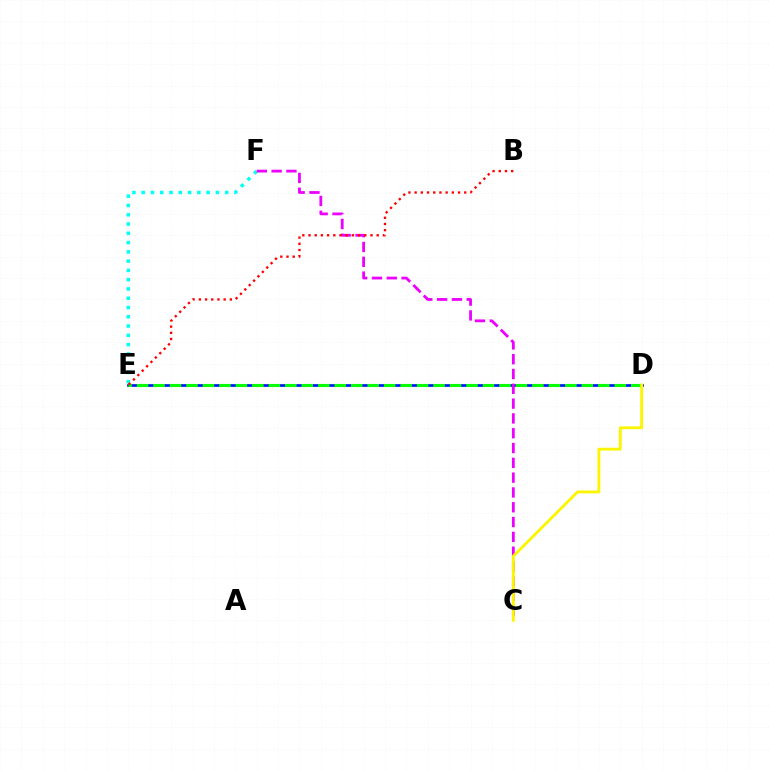{('D', 'E'): [{'color': '#0010ff', 'line_style': 'solid', 'thickness': 1.92}, {'color': '#08ff00', 'line_style': 'dashed', 'thickness': 2.24}], ('E', 'F'): [{'color': '#00fff6', 'line_style': 'dotted', 'thickness': 2.52}], ('C', 'F'): [{'color': '#ee00ff', 'line_style': 'dashed', 'thickness': 2.01}], ('C', 'D'): [{'color': '#fcf500', 'line_style': 'solid', 'thickness': 2.05}], ('B', 'E'): [{'color': '#ff0000', 'line_style': 'dotted', 'thickness': 1.68}]}